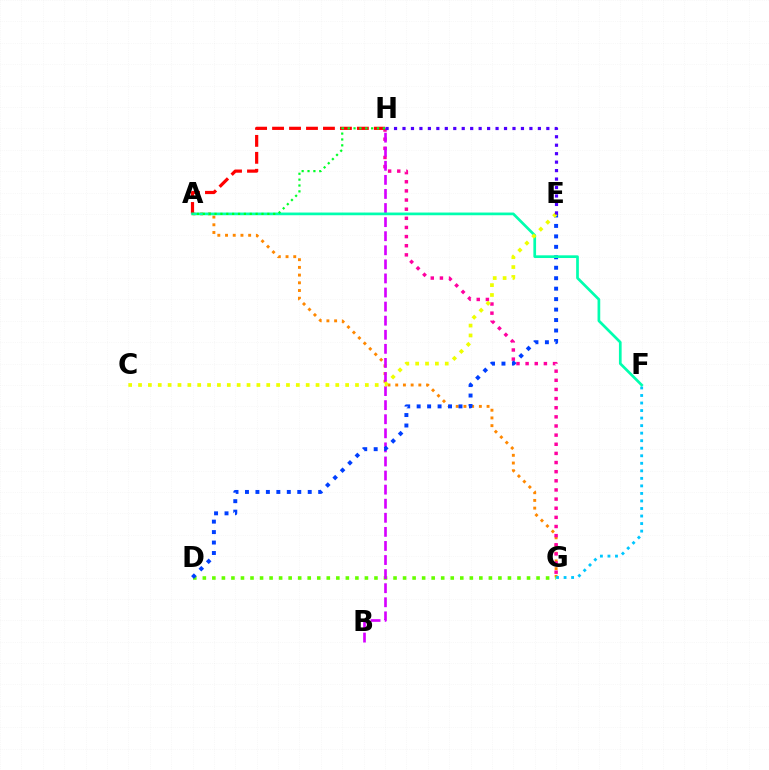{('A', 'G'): [{'color': '#ff8800', 'line_style': 'dotted', 'thickness': 2.09}], ('F', 'G'): [{'color': '#00c7ff', 'line_style': 'dotted', 'thickness': 2.05}], ('D', 'G'): [{'color': '#66ff00', 'line_style': 'dotted', 'thickness': 2.59}], ('G', 'H'): [{'color': '#ff00a0', 'line_style': 'dotted', 'thickness': 2.48}], ('B', 'H'): [{'color': '#d600ff', 'line_style': 'dashed', 'thickness': 1.91}], ('D', 'E'): [{'color': '#003fff', 'line_style': 'dotted', 'thickness': 2.84}], ('A', 'H'): [{'color': '#ff0000', 'line_style': 'dashed', 'thickness': 2.3}, {'color': '#00ff27', 'line_style': 'dotted', 'thickness': 1.59}], ('A', 'F'): [{'color': '#00ffaf', 'line_style': 'solid', 'thickness': 1.95}], ('C', 'E'): [{'color': '#eeff00', 'line_style': 'dotted', 'thickness': 2.68}], ('E', 'H'): [{'color': '#4f00ff', 'line_style': 'dotted', 'thickness': 2.3}]}